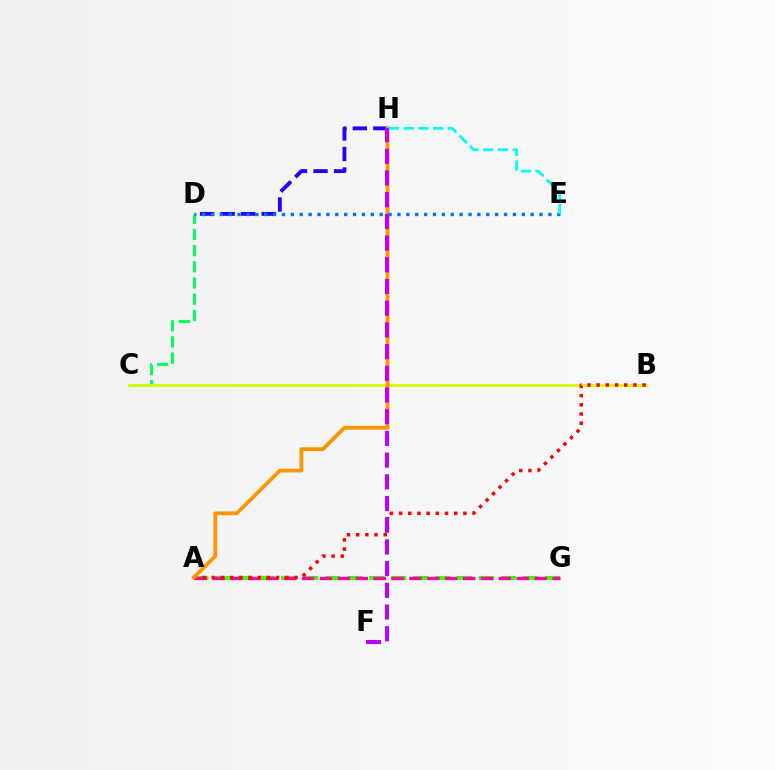{('A', 'G'): [{'color': '#3dff00', 'line_style': 'dashed', 'thickness': 2.98}, {'color': '#ff00ac', 'line_style': 'dashed', 'thickness': 2.43}], ('C', 'D'): [{'color': '#00ff5c', 'line_style': 'dashed', 'thickness': 2.2}], ('D', 'H'): [{'color': '#2500ff', 'line_style': 'dashed', 'thickness': 2.79}], ('B', 'C'): [{'color': '#d1ff00', 'line_style': 'solid', 'thickness': 2.06}], ('A', 'B'): [{'color': '#ff0000', 'line_style': 'dotted', 'thickness': 2.5}], ('A', 'H'): [{'color': '#ff9400', 'line_style': 'solid', 'thickness': 2.73}], ('F', 'H'): [{'color': '#b900ff', 'line_style': 'dashed', 'thickness': 2.95}], ('D', 'E'): [{'color': '#0074ff', 'line_style': 'dotted', 'thickness': 2.41}], ('E', 'H'): [{'color': '#00fff6', 'line_style': 'dashed', 'thickness': 2.0}]}